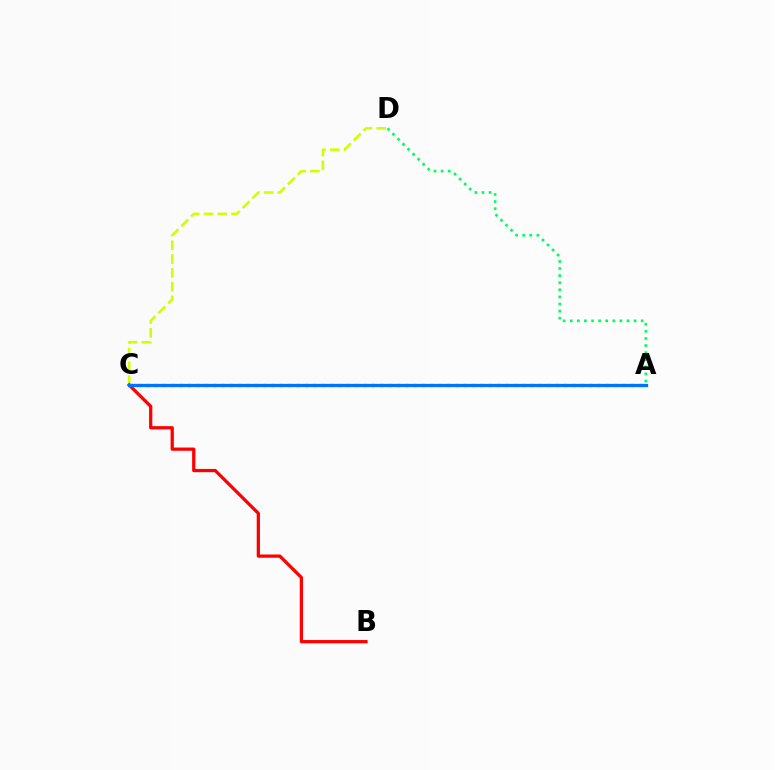{('C', 'D'): [{'color': '#d1ff00', 'line_style': 'dashed', 'thickness': 1.87}], ('A', 'C'): [{'color': '#b900ff', 'line_style': 'dotted', 'thickness': 2.27}, {'color': '#0074ff', 'line_style': 'solid', 'thickness': 2.36}], ('B', 'C'): [{'color': '#ff0000', 'line_style': 'solid', 'thickness': 2.34}], ('A', 'D'): [{'color': '#00ff5c', 'line_style': 'dotted', 'thickness': 1.93}]}